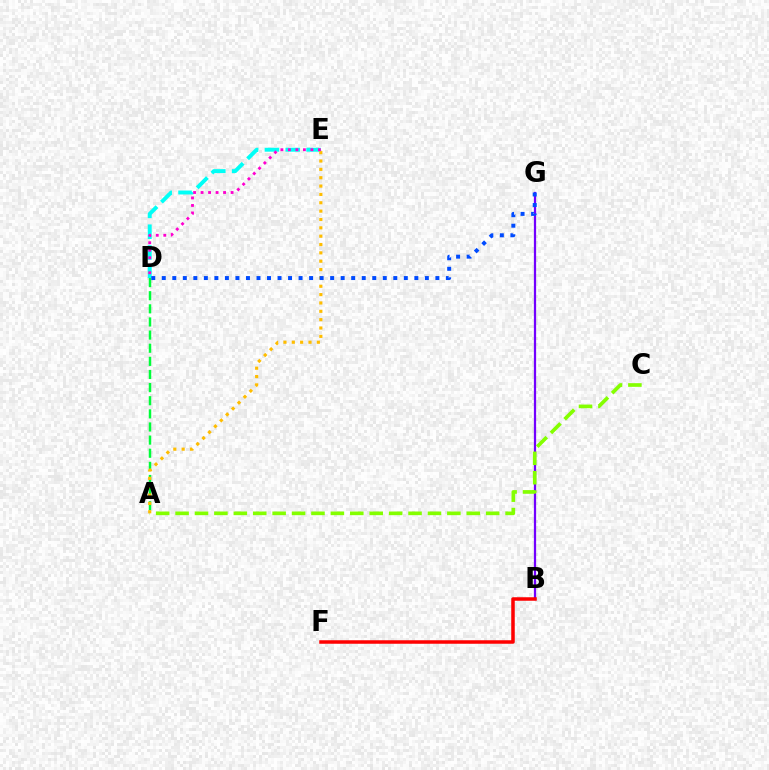{('D', 'E'): [{'color': '#00fff6', 'line_style': 'dashed', 'thickness': 2.83}, {'color': '#ff00cf', 'line_style': 'dotted', 'thickness': 2.04}], ('B', 'G'): [{'color': '#7200ff', 'line_style': 'solid', 'thickness': 1.62}], ('A', 'D'): [{'color': '#00ff39', 'line_style': 'dashed', 'thickness': 1.78}], ('A', 'C'): [{'color': '#84ff00', 'line_style': 'dashed', 'thickness': 2.64}], ('A', 'E'): [{'color': '#ffbd00', 'line_style': 'dotted', 'thickness': 2.27}], ('B', 'F'): [{'color': '#ff0000', 'line_style': 'solid', 'thickness': 2.52}], ('D', 'G'): [{'color': '#004bff', 'line_style': 'dotted', 'thickness': 2.86}]}